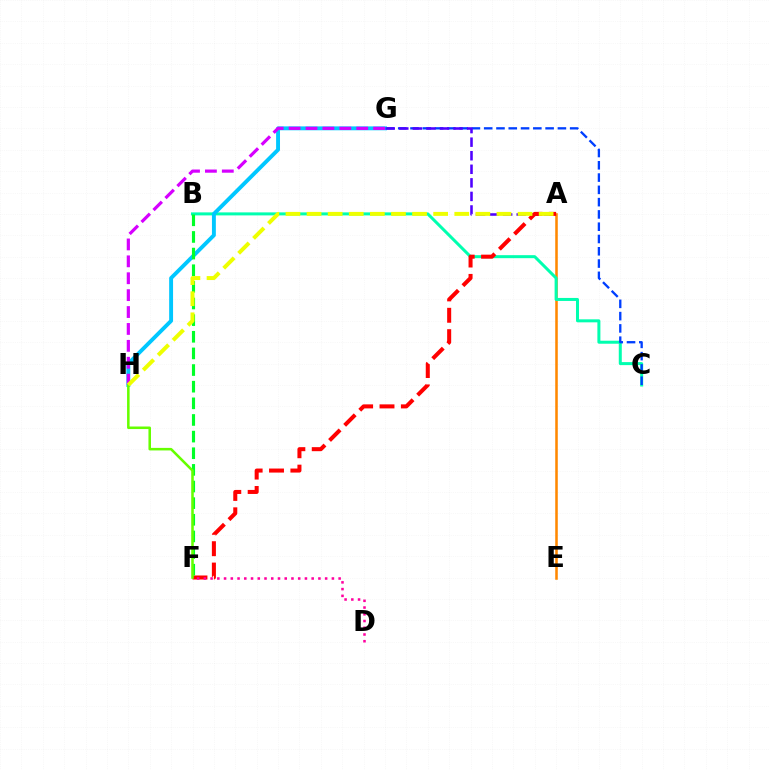{('A', 'E'): [{'color': '#ff8800', 'line_style': 'solid', 'thickness': 1.83}], ('B', 'C'): [{'color': '#00ffaf', 'line_style': 'solid', 'thickness': 2.17}], ('C', 'G'): [{'color': '#003fff', 'line_style': 'dashed', 'thickness': 1.67}], ('G', 'H'): [{'color': '#00c7ff', 'line_style': 'solid', 'thickness': 2.81}, {'color': '#d600ff', 'line_style': 'dashed', 'thickness': 2.3}], ('A', 'G'): [{'color': '#4f00ff', 'line_style': 'dashed', 'thickness': 1.84}], ('A', 'F'): [{'color': '#ff0000', 'line_style': 'dashed', 'thickness': 2.9}], ('B', 'F'): [{'color': '#00ff27', 'line_style': 'dashed', 'thickness': 2.26}], ('D', 'F'): [{'color': '#ff00a0', 'line_style': 'dotted', 'thickness': 1.83}], ('F', 'H'): [{'color': '#66ff00', 'line_style': 'solid', 'thickness': 1.83}], ('A', 'H'): [{'color': '#eeff00', 'line_style': 'dashed', 'thickness': 2.87}]}